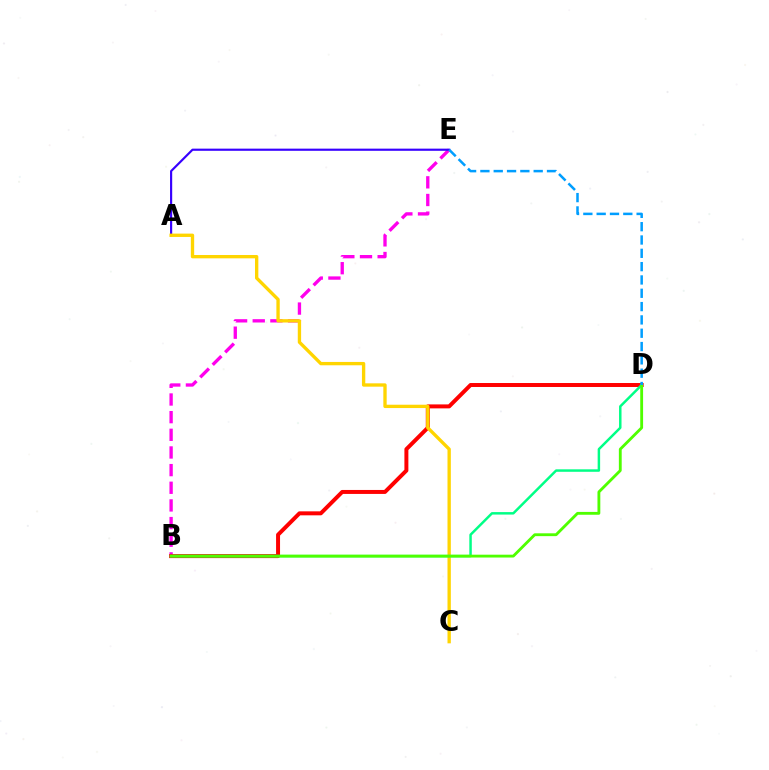{('B', 'E'): [{'color': '#ff00ed', 'line_style': 'dashed', 'thickness': 2.4}], ('A', 'E'): [{'color': '#3700ff', 'line_style': 'solid', 'thickness': 1.56}], ('B', 'D'): [{'color': '#ff0000', 'line_style': 'solid', 'thickness': 2.86}, {'color': '#00ff86', 'line_style': 'solid', 'thickness': 1.78}, {'color': '#4fff00', 'line_style': 'solid', 'thickness': 2.04}], ('A', 'C'): [{'color': '#ffd500', 'line_style': 'solid', 'thickness': 2.4}], ('D', 'E'): [{'color': '#009eff', 'line_style': 'dashed', 'thickness': 1.81}]}